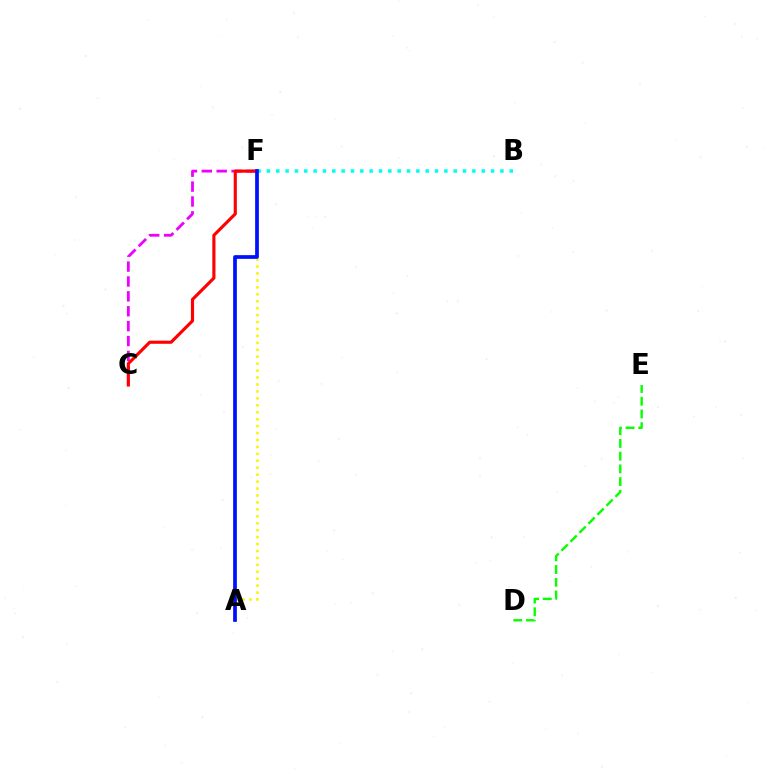{('B', 'F'): [{'color': '#00fff6', 'line_style': 'dotted', 'thickness': 2.54}], ('D', 'E'): [{'color': '#08ff00', 'line_style': 'dashed', 'thickness': 1.73}], ('C', 'F'): [{'color': '#ee00ff', 'line_style': 'dashed', 'thickness': 2.02}, {'color': '#ff0000', 'line_style': 'solid', 'thickness': 2.26}], ('A', 'F'): [{'color': '#fcf500', 'line_style': 'dotted', 'thickness': 1.89}, {'color': '#0010ff', 'line_style': 'solid', 'thickness': 2.68}]}